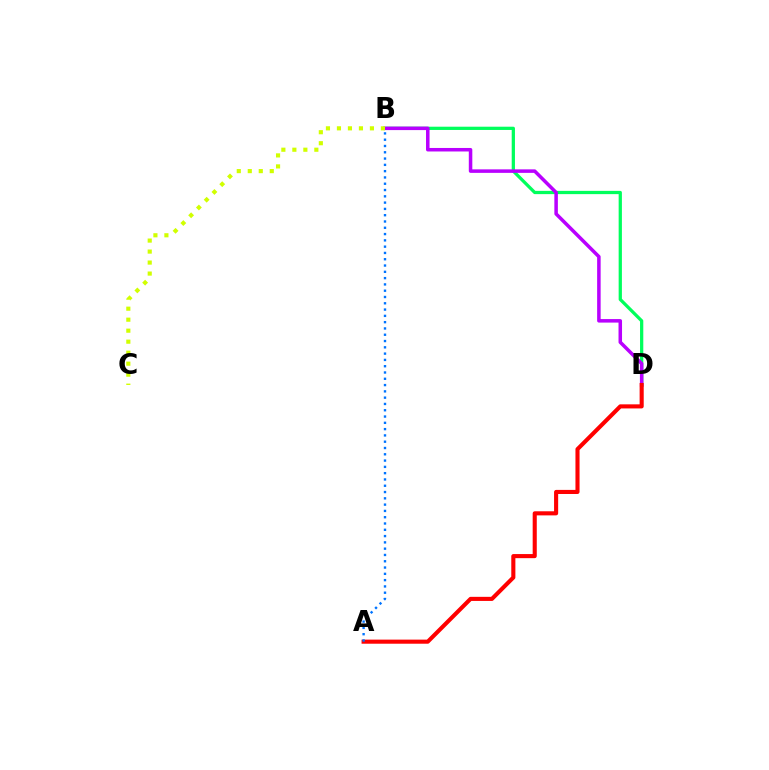{('B', 'D'): [{'color': '#00ff5c', 'line_style': 'solid', 'thickness': 2.34}, {'color': '#b900ff', 'line_style': 'solid', 'thickness': 2.53}], ('A', 'D'): [{'color': '#ff0000', 'line_style': 'solid', 'thickness': 2.95}], ('A', 'B'): [{'color': '#0074ff', 'line_style': 'dotted', 'thickness': 1.71}], ('B', 'C'): [{'color': '#d1ff00', 'line_style': 'dotted', 'thickness': 2.99}]}